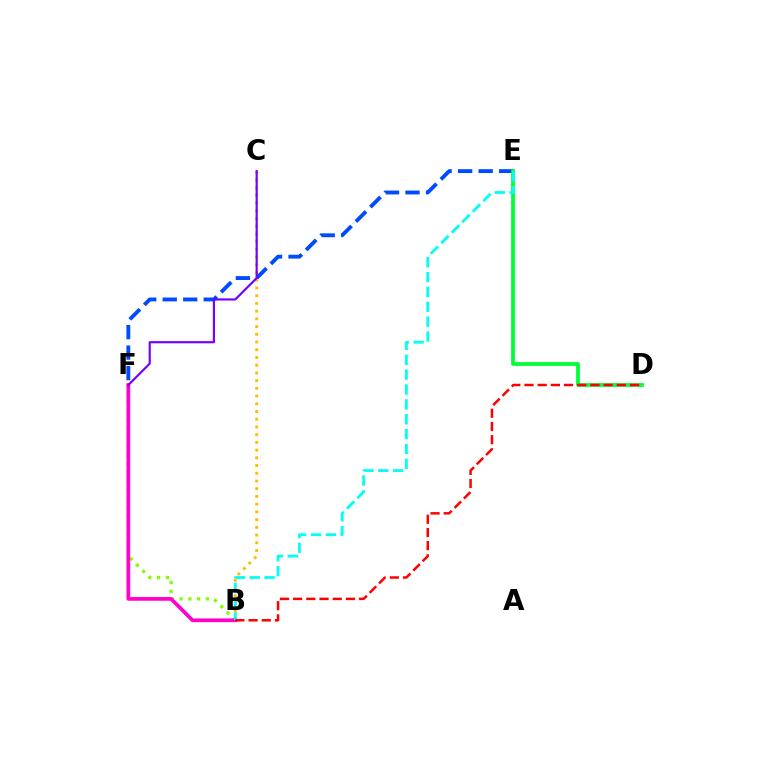{('B', 'F'): [{'color': '#84ff00', 'line_style': 'dotted', 'thickness': 2.38}, {'color': '#ff00cf', 'line_style': 'solid', 'thickness': 2.68}], ('E', 'F'): [{'color': '#004bff', 'line_style': 'dashed', 'thickness': 2.79}], ('B', 'C'): [{'color': '#ffbd00', 'line_style': 'dotted', 'thickness': 2.1}], ('D', 'E'): [{'color': '#00ff39', 'line_style': 'solid', 'thickness': 2.72}], ('B', 'E'): [{'color': '#00fff6', 'line_style': 'dashed', 'thickness': 2.02}], ('C', 'F'): [{'color': '#7200ff', 'line_style': 'solid', 'thickness': 1.55}], ('B', 'D'): [{'color': '#ff0000', 'line_style': 'dashed', 'thickness': 1.79}]}